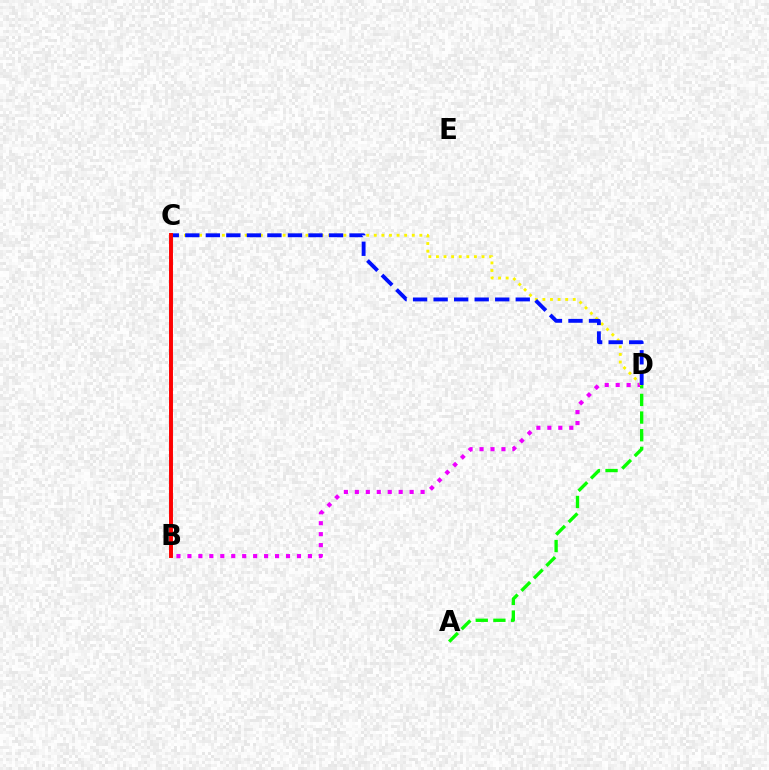{('B', 'D'): [{'color': '#ee00ff', 'line_style': 'dotted', 'thickness': 2.98}], ('A', 'D'): [{'color': '#08ff00', 'line_style': 'dashed', 'thickness': 2.4}], ('C', 'D'): [{'color': '#fcf500', 'line_style': 'dotted', 'thickness': 2.06}, {'color': '#0010ff', 'line_style': 'dashed', 'thickness': 2.79}], ('B', 'C'): [{'color': '#00fff6', 'line_style': 'solid', 'thickness': 1.77}, {'color': '#ff0000', 'line_style': 'solid', 'thickness': 2.83}]}